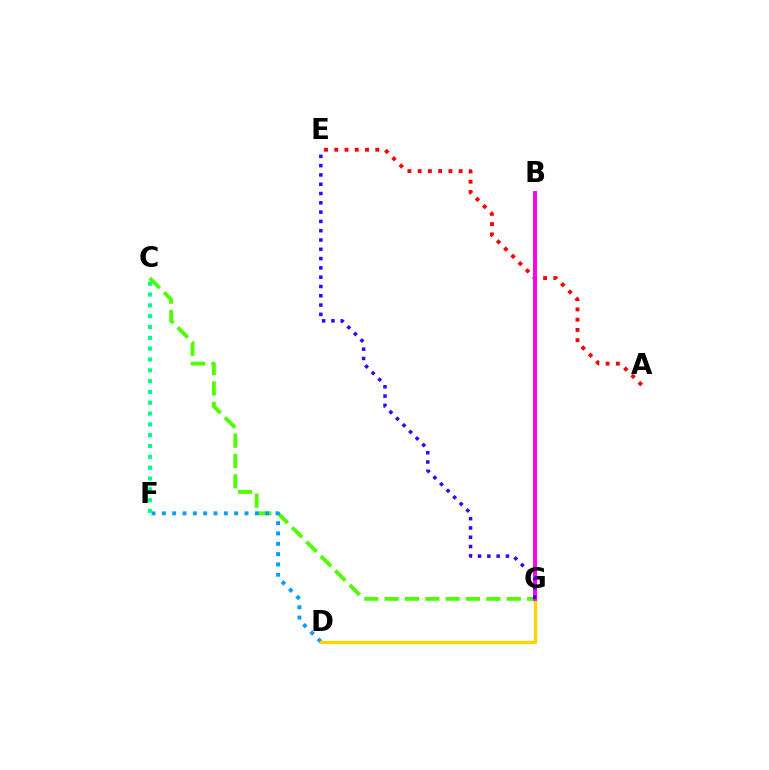{('C', 'G'): [{'color': '#4fff00', 'line_style': 'dashed', 'thickness': 2.76}], ('D', 'F'): [{'color': '#009eff', 'line_style': 'dotted', 'thickness': 2.81}], ('C', 'F'): [{'color': '#00ff86', 'line_style': 'dotted', 'thickness': 2.94}], ('A', 'E'): [{'color': '#ff0000', 'line_style': 'dotted', 'thickness': 2.79}], ('D', 'G'): [{'color': '#ffd500', 'line_style': 'solid', 'thickness': 2.41}], ('B', 'G'): [{'color': '#ff00ed', 'line_style': 'solid', 'thickness': 2.82}], ('E', 'G'): [{'color': '#3700ff', 'line_style': 'dotted', 'thickness': 2.53}]}